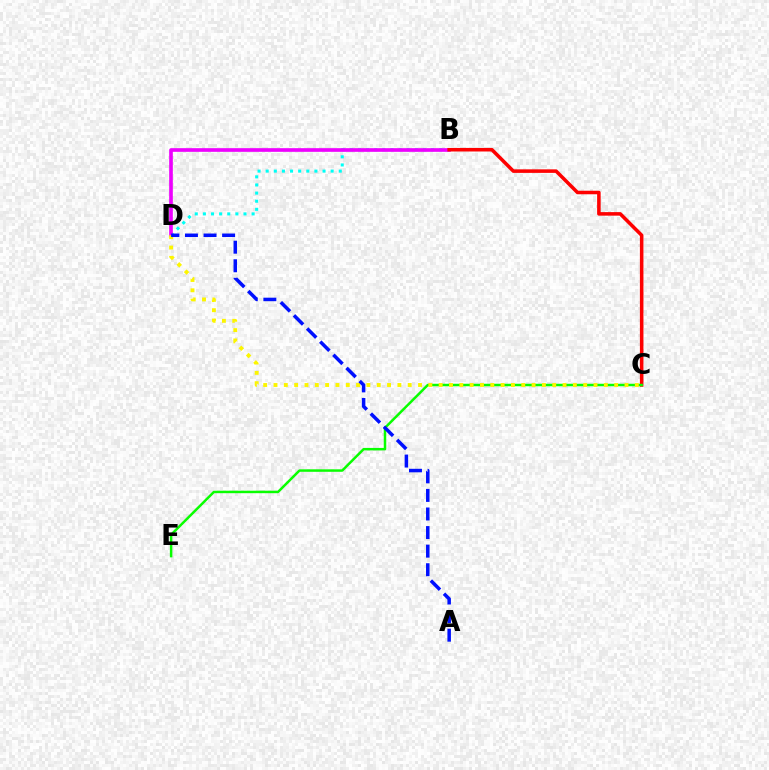{('B', 'D'): [{'color': '#00fff6', 'line_style': 'dotted', 'thickness': 2.21}, {'color': '#ee00ff', 'line_style': 'solid', 'thickness': 2.63}], ('B', 'C'): [{'color': '#ff0000', 'line_style': 'solid', 'thickness': 2.55}], ('C', 'E'): [{'color': '#08ff00', 'line_style': 'solid', 'thickness': 1.79}], ('C', 'D'): [{'color': '#fcf500', 'line_style': 'dotted', 'thickness': 2.8}], ('A', 'D'): [{'color': '#0010ff', 'line_style': 'dashed', 'thickness': 2.52}]}